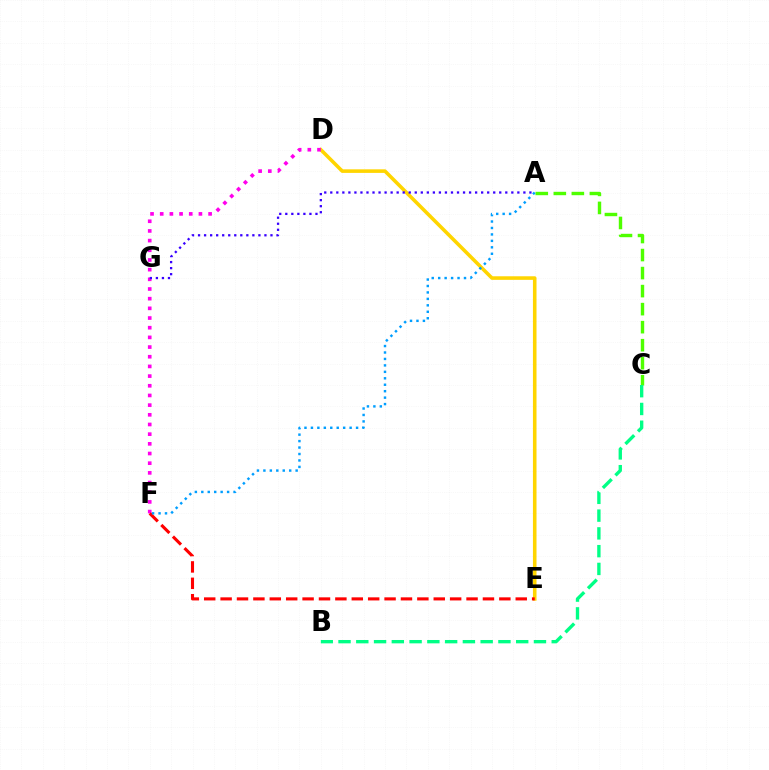{('D', 'E'): [{'color': '#ffd500', 'line_style': 'solid', 'thickness': 2.57}], ('D', 'F'): [{'color': '#ff00ed', 'line_style': 'dotted', 'thickness': 2.63}], ('A', 'C'): [{'color': '#4fff00', 'line_style': 'dashed', 'thickness': 2.45}], ('A', 'G'): [{'color': '#3700ff', 'line_style': 'dotted', 'thickness': 1.64}], ('E', 'F'): [{'color': '#ff0000', 'line_style': 'dashed', 'thickness': 2.23}], ('A', 'F'): [{'color': '#009eff', 'line_style': 'dotted', 'thickness': 1.75}], ('B', 'C'): [{'color': '#00ff86', 'line_style': 'dashed', 'thickness': 2.41}]}